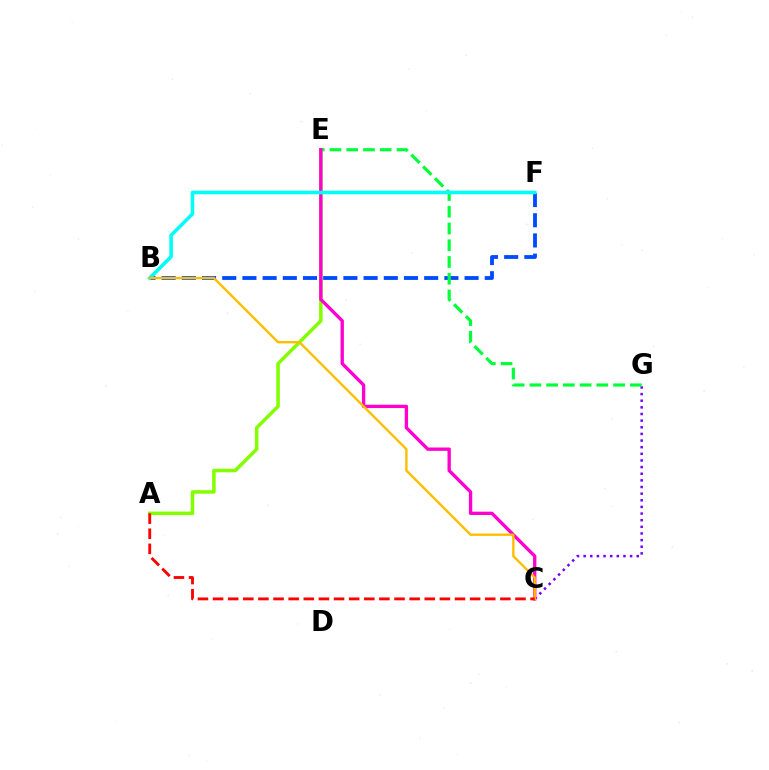{('A', 'E'): [{'color': '#84ff00', 'line_style': 'solid', 'thickness': 2.55}], ('C', 'G'): [{'color': '#7200ff', 'line_style': 'dotted', 'thickness': 1.8}], ('B', 'F'): [{'color': '#004bff', 'line_style': 'dashed', 'thickness': 2.74}, {'color': '#00fff6', 'line_style': 'solid', 'thickness': 2.57}], ('E', 'G'): [{'color': '#00ff39', 'line_style': 'dashed', 'thickness': 2.27}], ('C', 'E'): [{'color': '#ff00cf', 'line_style': 'solid', 'thickness': 2.4}], ('B', 'C'): [{'color': '#ffbd00', 'line_style': 'solid', 'thickness': 1.71}], ('A', 'C'): [{'color': '#ff0000', 'line_style': 'dashed', 'thickness': 2.05}]}